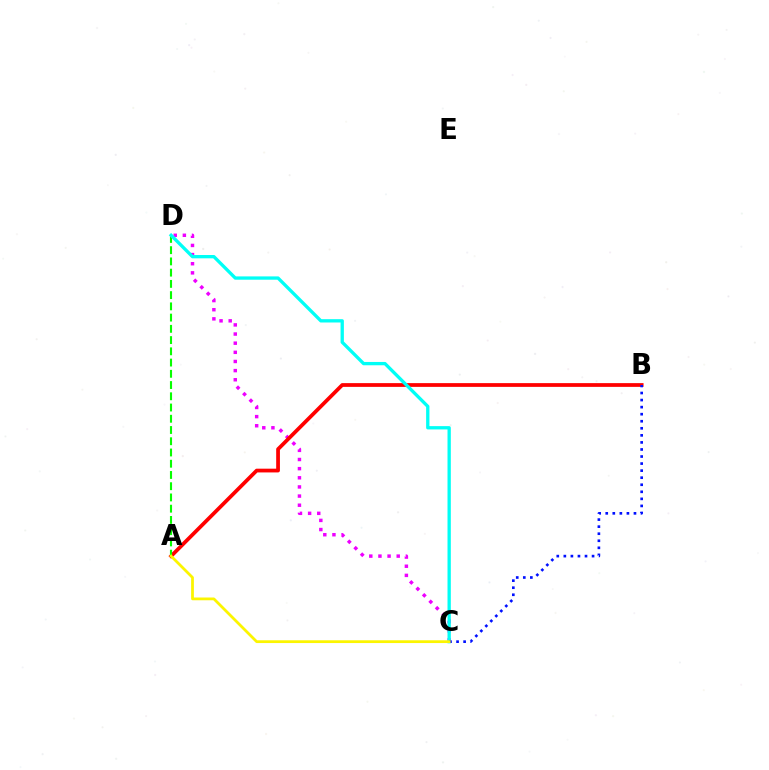{('C', 'D'): [{'color': '#ee00ff', 'line_style': 'dotted', 'thickness': 2.48}, {'color': '#00fff6', 'line_style': 'solid', 'thickness': 2.39}], ('A', 'B'): [{'color': '#ff0000', 'line_style': 'solid', 'thickness': 2.7}], ('A', 'D'): [{'color': '#08ff00', 'line_style': 'dashed', 'thickness': 1.53}], ('B', 'C'): [{'color': '#0010ff', 'line_style': 'dotted', 'thickness': 1.92}], ('A', 'C'): [{'color': '#fcf500', 'line_style': 'solid', 'thickness': 1.99}]}